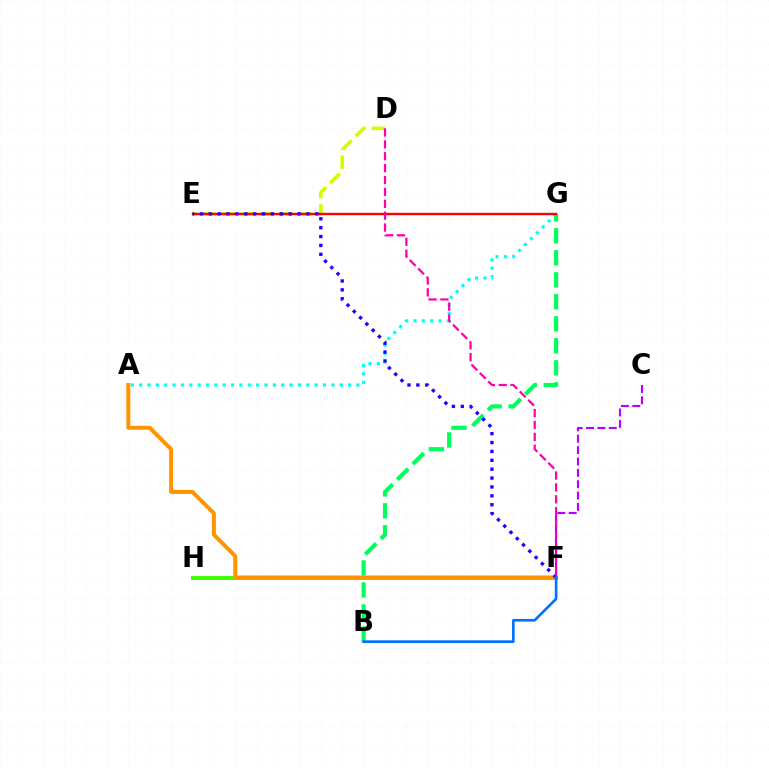{('A', 'G'): [{'color': '#00fff6', 'line_style': 'dotted', 'thickness': 2.27}], ('D', 'E'): [{'color': '#d1ff00', 'line_style': 'dashed', 'thickness': 2.6}], ('F', 'H'): [{'color': '#3dff00', 'line_style': 'solid', 'thickness': 2.82}], ('B', 'G'): [{'color': '#00ff5c', 'line_style': 'dashed', 'thickness': 2.99}], ('E', 'G'): [{'color': '#ff0000', 'line_style': 'solid', 'thickness': 1.72}], ('A', 'F'): [{'color': '#ff9400', 'line_style': 'solid', 'thickness': 2.86}], ('E', 'F'): [{'color': '#2500ff', 'line_style': 'dotted', 'thickness': 2.41}], ('C', 'F'): [{'color': '#b900ff', 'line_style': 'dashed', 'thickness': 1.55}], ('D', 'F'): [{'color': '#ff00ac', 'line_style': 'dashed', 'thickness': 1.61}], ('B', 'F'): [{'color': '#0074ff', 'line_style': 'solid', 'thickness': 1.93}]}